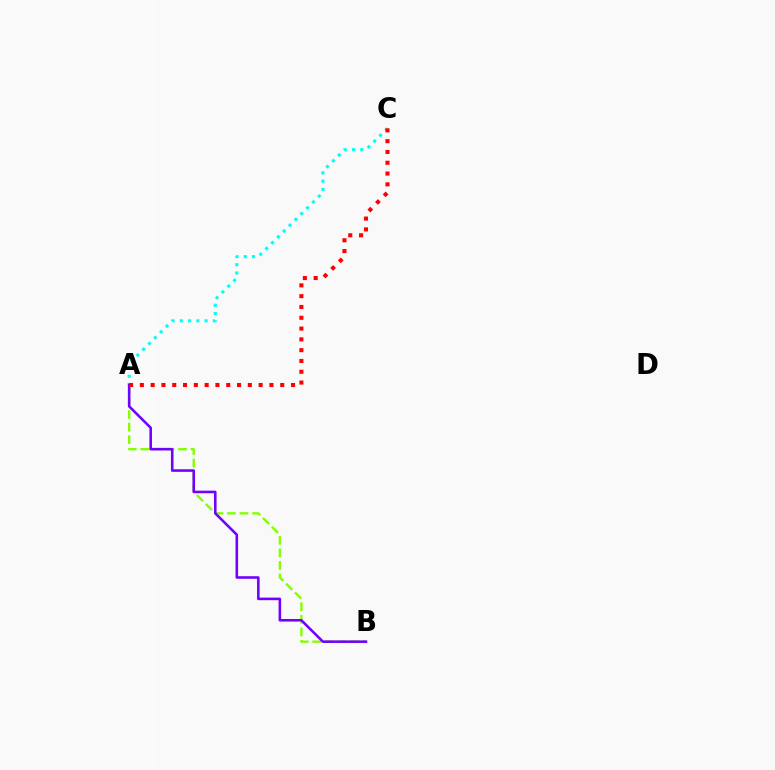{('A', 'B'): [{'color': '#84ff00', 'line_style': 'dashed', 'thickness': 1.71}, {'color': '#7200ff', 'line_style': 'solid', 'thickness': 1.86}], ('A', 'C'): [{'color': '#00fff6', 'line_style': 'dotted', 'thickness': 2.24}, {'color': '#ff0000', 'line_style': 'dotted', 'thickness': 2.93}]}